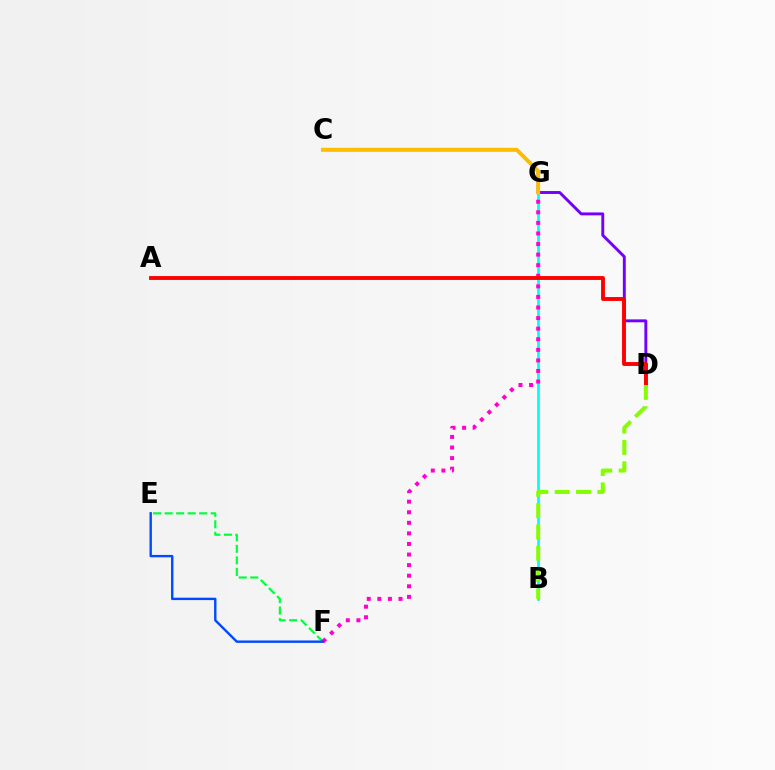{('B', 'G'): [{'color': '#00fff6', 'line_style': 'solid', 'thickness': 1.94}], ('E', 'F'): [{'color': '#00ff39', 'line_style': 'dashed', 'thickness': 1.57}, {'color': '#004bff', 'line_style': 'solid', 'thickness': 1.73}], ('C', 'D'): [{'color': '#7200ff', 'line_style': 'solid', 'thickness': 2.1}], ('F', 'G'): [{'color': '#ff00cf', 'line_style': 'dotted', 'thickness': 2.87}], ('C', 'G'): [{'color': '#ffbd00', 'line_style': 'solid', 'thickness': 2.79}], ('A', 'D'): [{'color': '#ff0000', 'line_style': 'solid', 'thickness': 2.79}], ('B', 'D'): [{'color': '#84ff00', 'line_style': 'dashed', 'thickness': 2.9}]}